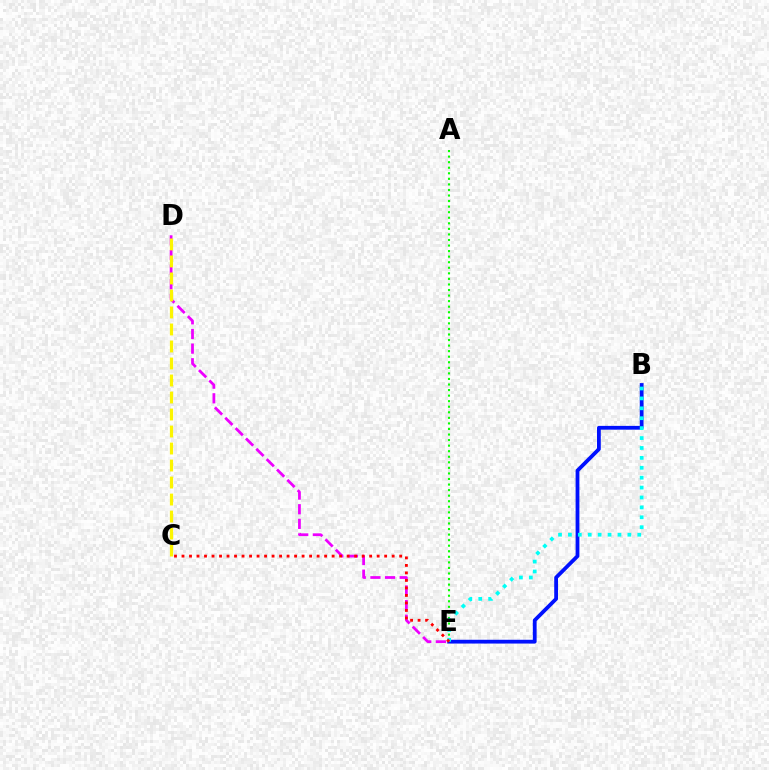{('A', 'E'): [{'color': '#08ff00', 'line_style': 'dotted', 'thickness': 1.51}], ('D', 'E'): [{'color': '#ee00ff', 'line_style': 'dashed', 'thickness': 1.99}], ('C', 'D'): [{'color': '#fcf500', 'line_style': 'dashed', 'thickness': 2.31}], ('B', 'E'): [{'color': '#0010ff', 'line_style': 'solid', 'thickness': 2.73}, {'color': '#00fff6', 'line_style': 'dotted', 'thickness': 2.69}], ('C', 'E'): [{'color': '#ff0000', 'line_style': 'dotted', 'thickness': 2.04}]}